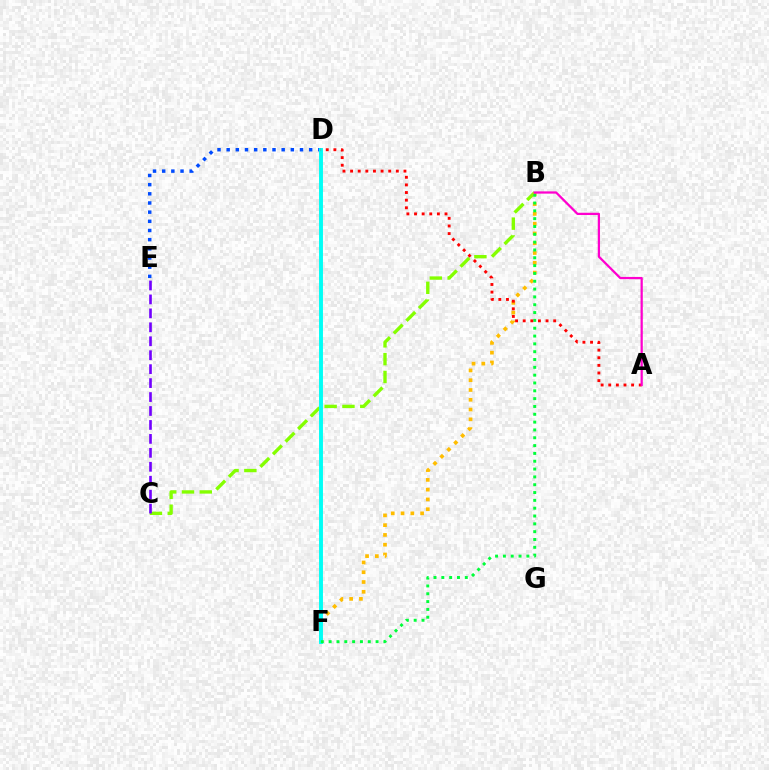{('B', 'C'): [{'color': '#84ff00', 'line_style': 'dashed', 'thickness': 2.42}], ('D', 'E'): [{'color': '#004bff', 'line_style': 'dotted', 'thickness': 2.49}], ('B', 'F'): [{'color': '#ffbd00', 'line_style': 'dotted', 'thickness': 2.66}, {'color': '#00ff39', 'line_style': 'dotted', 'thickness': 2.13}], ('D', 'F'): [{'color': '#00fff6', 'line_style': 'solid', 'thickness': 2.81}], ('A', 'D'): [{'color': '#ff0000', 'line_style': 'dotted', 'thickness': 2.07}], ('C', 'E'): [{'color': '#7200ff', 'line_style': 'dashed', 'thickness': 1.89}], ('A', 'B'): [{'color': '#ff00cf', 'line_style': 'solid', 'thickness': 1.62}]}